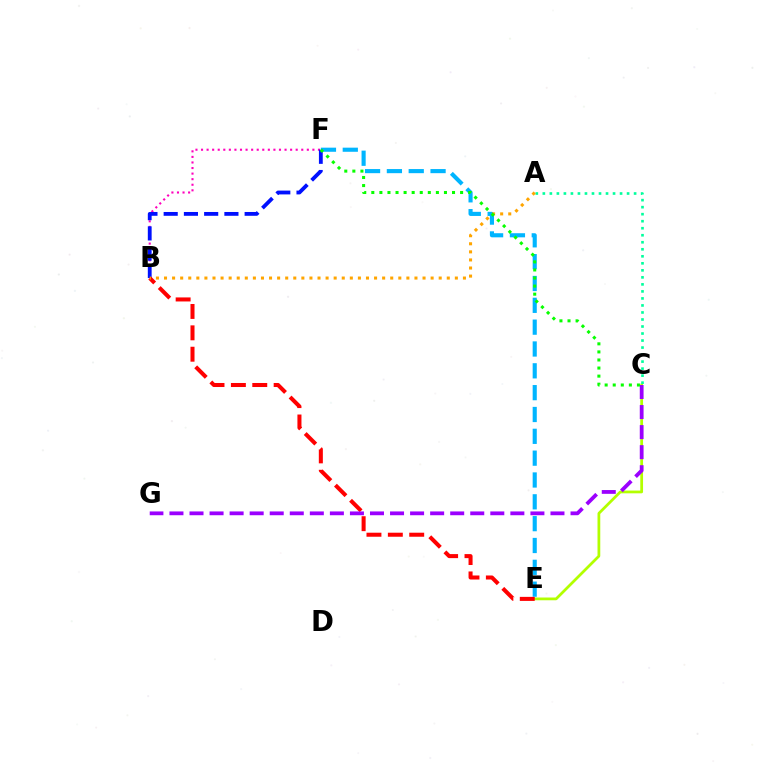{('B', 'F'): [{'color': '#ff00bd', 'line_style': 'dotted', 'thickness': 1.51}, {'color': '#0010ff', 'line_style': 'dashed', 'thickness': 2.75}], ('C', 'E'): [{'color': '#b3ff00', 'line_style': 'solid', 'thickness': 1.98}], ('E', 'F'): [{'color': '#00b5ff', 'line_style': 'dashed', 'thickness': 2.97}], ('A', 'C'): [{'color': '#00ff9d', 'line_style': 'dotted', 'thickness': 1.91}], ('B', 'E'): [{'color': '#ff0000', 'line_style': 'dashed', 'thickness': 2.9}], ('A', 'B'): [{'color': '#ffa500', 'line_style': 'dotted', 'thickness': 2.19}], ('C', 'G'): [{'color': '#9b00ff', 'line_style': 'dashed', 'thickness': 2.72}], ('C', 'F'): [{'color': '#08ff00', 'line_style': 'dotted', 'thickness': 2.19}]}